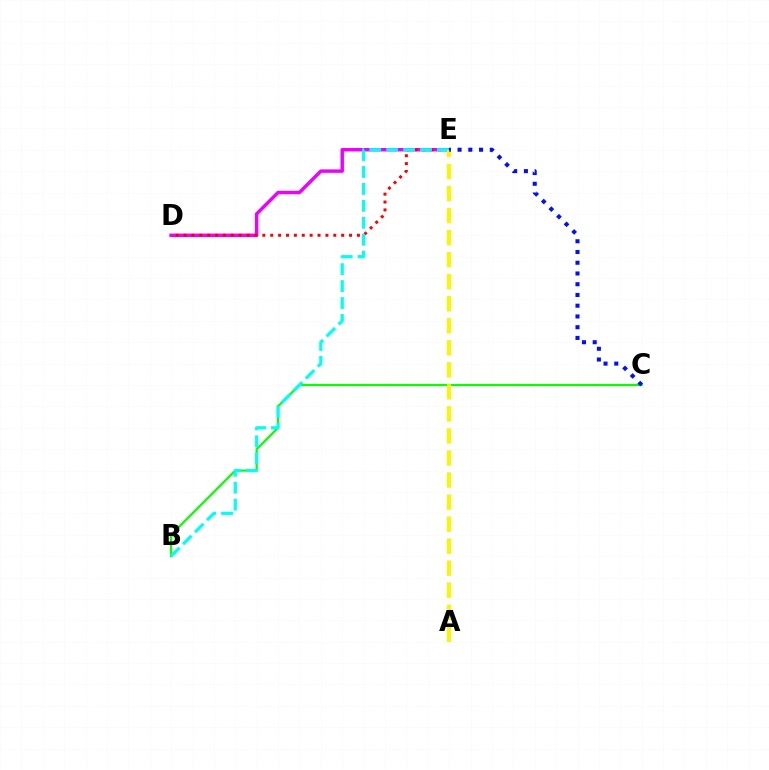{('B', 'C'): [{'color': '#08ff00', 'line_style': 'solid', 'thickness': 1.59}], ('D', 'E'): [{'color': '#ee00ff', 'line_style': 'solid', 'thickness': 2.48}, {'color': '#ff0000', 'line_style': 'dotted', 'thickness': 2.14}], ('B', 'E'): [{'color': '#00fff6', 'line_style': 'dashed', 'thickness': 2.3}], ('A', 'E'): [{'color': '#fcf500', 'line_style': 'dashed', 'thickness': 2.99}], ('C', 'E'): [{'color': '#0010ff', 'line_style': 'dotted', 'thickness': 2.92}]}